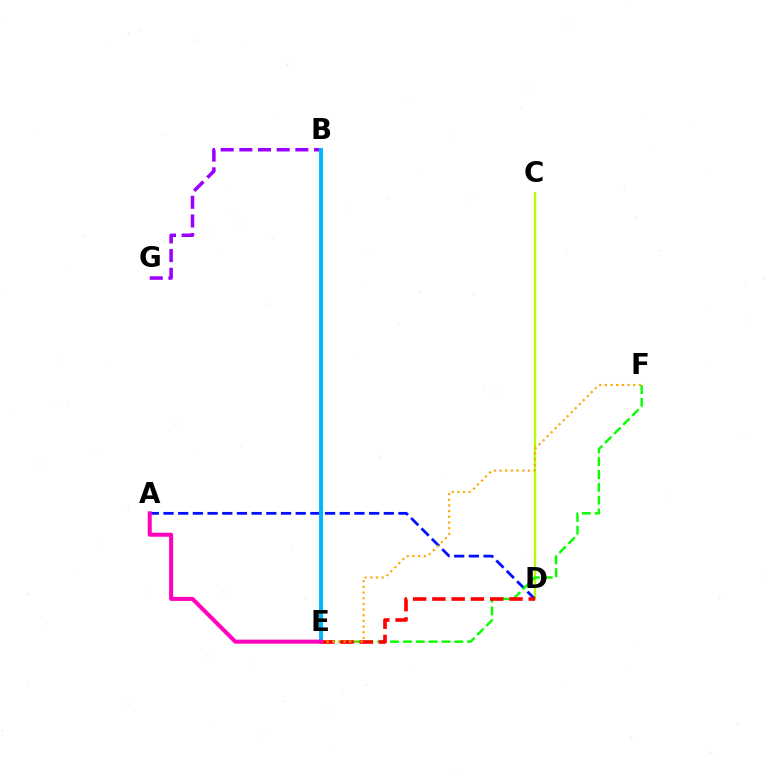{('B', 'G'): [{'color': '#9b00ff', 'line_style': 'dashed', 'thickness': 2.54}], ('C', 'D'): [{'color': '#b3ff00', 'line_style': 'solid', 'thickness': 1.66}], ('B', 'E'): [{'color': '#00ff9d', 'line_style': 'solid', 'thickness': 1.8}, {'color': '#00b5ff', 'line_style': 'solid', 'thickness': 2.82}], ('A', 'D'): [{'color': '#0010ff', 'line_style': 'dashed', 'thickness': 2.0}], ('E', 'F'): [{'color': '#08ff00', 'line_style': 'dashed', 'thickness': 1.74}, {'color': '#ffa500', 'line_style': 'dotted', 'thickness': 1.54}], ('D', 'E'): [{'color': '#ff0000', 'line_style': 'dashed', 'thickness': 2.62}], ('A', 'E'): [{'color': '#ff00bd', 'line_style': 'solid', 'thickness': 2.9}]}